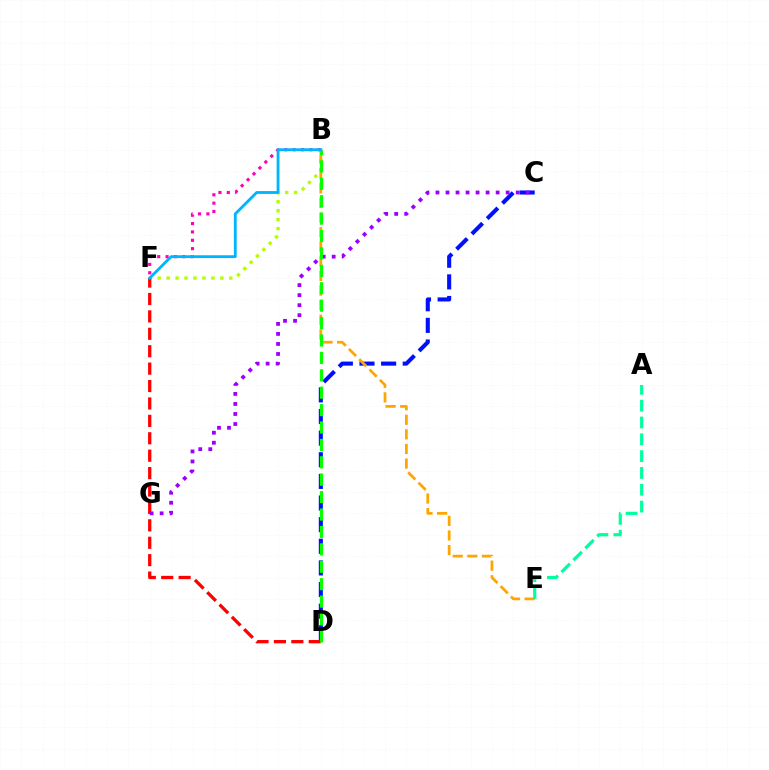{('B', 'F'): [{'color': '#b3ff00', 'line_style': 'dotted', 'thickness': 2.43}, {'color': '#ff00bd', 'line_style': 'dotted', 'thickness': 2.27}, {'color': '#00b5ff', 'line_style': 'solid', 'thickness': 2.04}], ('D', 'F'): [{'color': '#ff0000', 'line_style': 'dashed', 'thickness': 2.37}], ('C', 'D'): [{'color': '#0010ff', 'line_style': 'dashed', 'thickness': 2.94}], ('C', 'G'): [{'color': '#9b00ff', 'line_style': 'dotted', 'thickness': 2.72}], ('B', 'E'): [{'color': '#ffa500', 'line_style': 'dashed', 'thickness': 1.98}], ('B', 'D'): [{'color': '#08ff00', 'line_style': 'dashed', 'thickness': 2.36}], ('A', 'E'): [{'color': '#00ff9d', 'line_style': 'dashed', 'thickness': 2.29}]}